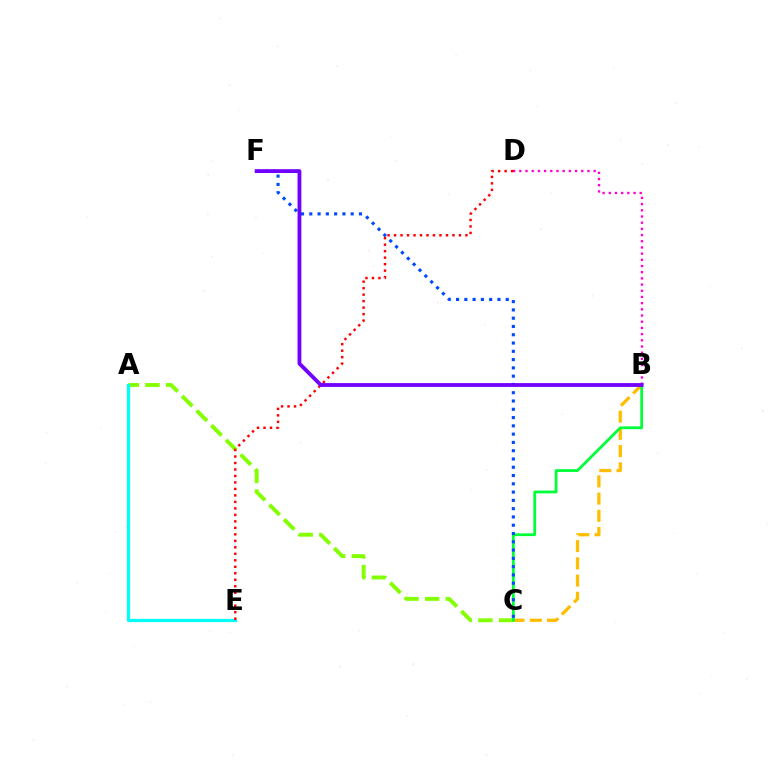{('B', 'C'): [{'color': '#ffbd00', 'line_style': 'dashed', 'thickness': 2.34}, {'color': '#00ff39', 'line_style': 'solid', 'thickness': 1.99}], ('A', 'C'): [{'color': '#84ff00', 'line_style': 'dashed', 'thickness': 2.81}], ('B', 'D'): [{'color': '#ff00cf', 'line_style': 'dotted', 'thickness': 1.68}], ('A', 'E'): [{'color': '#00fff6', 'line_style': 'solid', 'thickness': 2.32}], ('D', 'E'): [{'color': '#ff0000', 'line_style': 'dotted', 'thickness': 1.76}], ('C', 'F'): [{'color': '#004bff', 'line_style': 'dotted', 'thickness': 2.25}], ('B', 'F'): [{'color': '#7200ff', 'line_style': 'solid', 'thickness': 2.75}]}